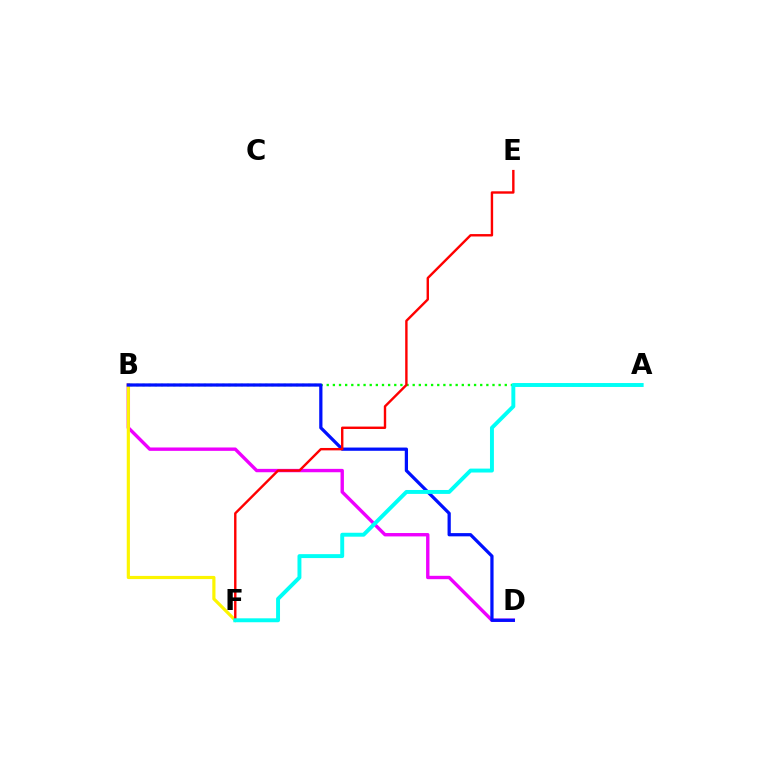{('B', 'D'): [{'color': '#ee00ff', 'line_style': 'solid', 'thickness': 2.43}, {'color': '#0010ff', 'line_style': 'solid', 'thickness': 2.33}], ('B', 'F'): [{'color': '#fcf500', 'line_style': 'solid', 'thickness': 2.29}], ('A', 'B'): [{'color': '#08ff00', 'line_style': 'dotted', 'thickness': 1.67}], ('E', 'F'): [{'color': '#ff0000', 'line_style': 'solid', 'thickness': 1.73}], ('A', 'F'): [{'color': '#00fff6', 'line_style': 'solid', 'thickness': 2.83}]}